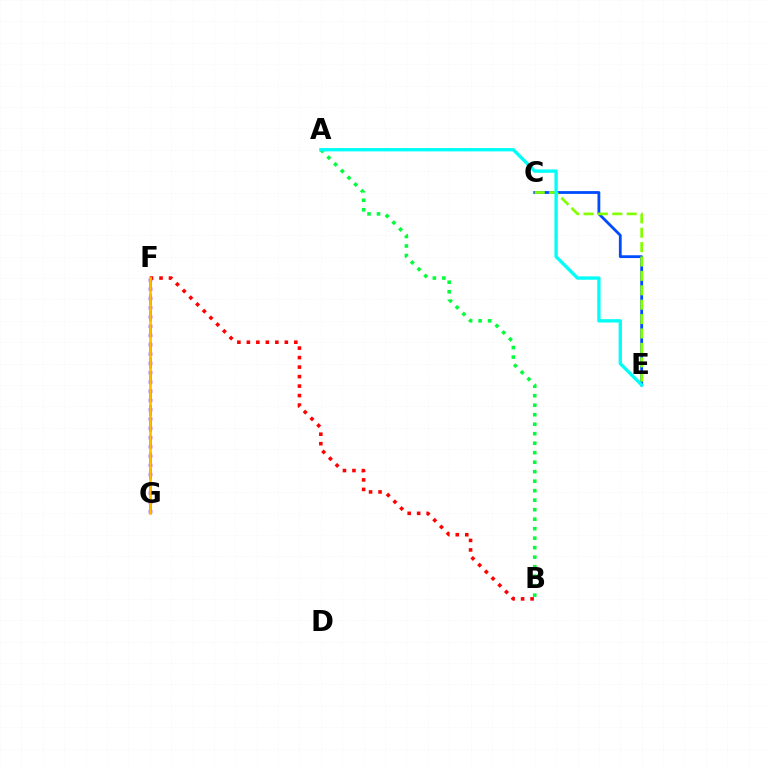{('F', 'G'): [{'color': '#ff00cf', 'line_style': 'dashed', 'thickness': 2.15}, {'color': '#7200ff', 'line_style': 'dotted', 'thickness': 2.52}, {'color': '#ffbd00', 'line_style': 'solid', 'thickness': 1.95}], ('A', 'B'): [{'color': '#00ff39', 'line_style': 'dotted', 'thickness': 2.58}], ('C', 'E'): [{'color': '#004bff', 'line_style': 'solid', 'thickness': 2.02}, {'color': '#84ff00', 'line_style': 'dashed', 'thickness': 1.96}], ('A', 'E'): [{'color': '#00fff6', 'line_style': 'solid', 'thickness': 2.39}], ('B', 'F'): [{'color': '#ff0000', 'line_style': 'dotted', 'thickness': 2.58}]}